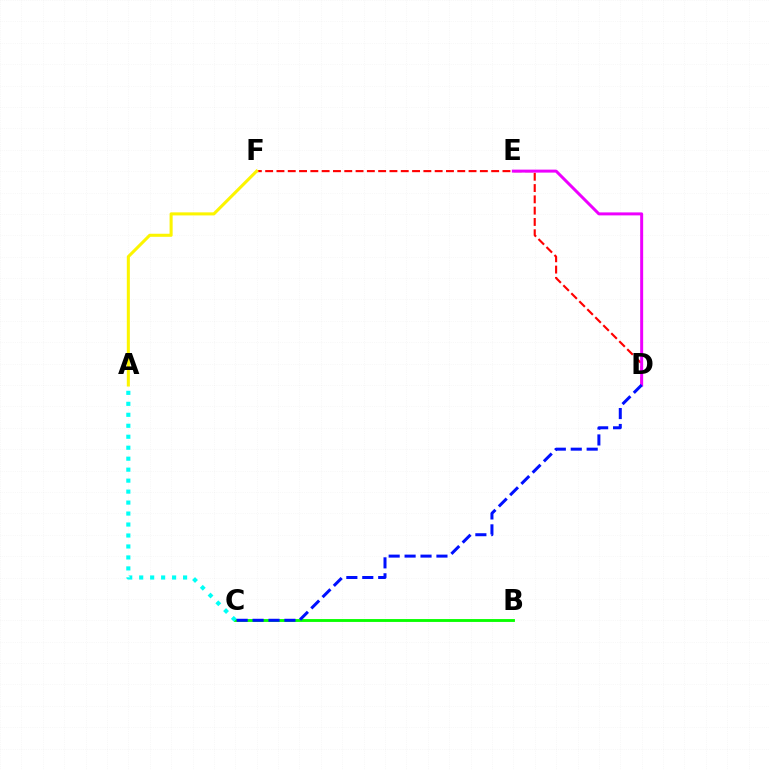{('B', 'C'): [{'color': '#08ff00', 'line_style': 'solid', 'thickness': 2.06}], ('D', 'F'): [{'color': '#ff0000', 'line_style': 'dashed', 'thickness': 1.54}], ('D', 'E'): [{'color': '#ee00ff', 'line_style': 'solid', 'thickness': 2.14}], ('A', 'F'): [{'color': '#fcf500', 'line_style': 'solid', 'thickness': 2.2}], ('A', 'C'): [{'color': '#00fff6', 'line_style': 'dotted', 'thickness': 2.98}], ('C', 'D'): [{'color': '#0010ff', 'line_style': 'dashed', 'thickness': 2.16}]}